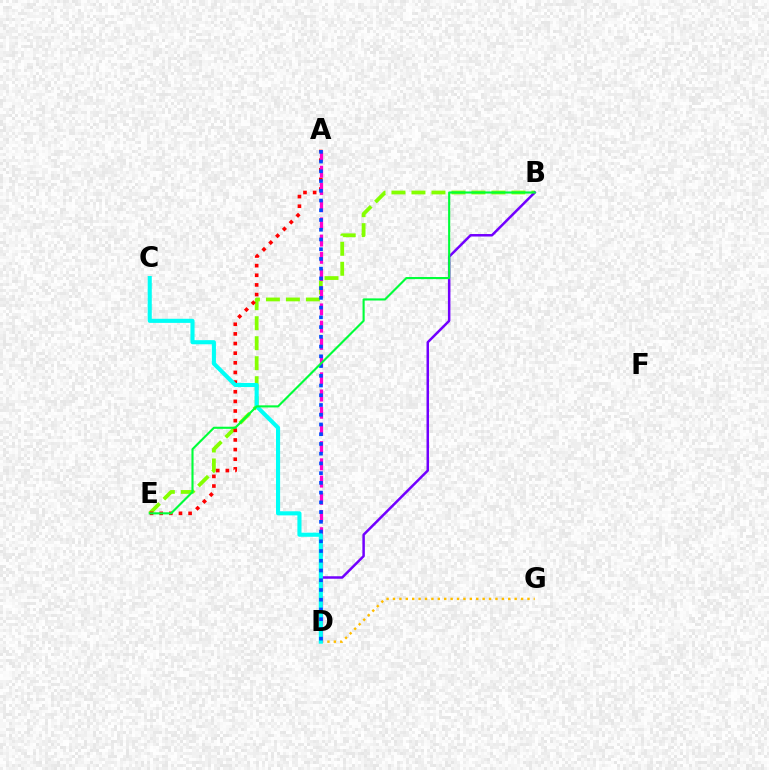{('D', 'G'): [{'color': '#ffbd00', 'line_style': 'dotted', 'thickness': 1.74}], ('B', 'E'): [{'color': '#84ff00', 'line_style': 'dashed', 'thickness': 2.72}, {'color': '#00ff39', 'line_style': 'solid', 'thickness': 1.52}], ('A', 'E'): [{'color': '#ff0000', 'line_style': 'dotted', 'thickness': 2.62}], ('A', 'D'): [{'color': '#ff00cf', 'line_style': 'dashed', 'thickness': 2.34}, {'color': '#004bff', 'line_style': 'dotted', 'thickness': 2.65}], ('B', 'D'): [{'color': '#7200ff', 'line_style': 'solid', 'thickness': 1.8}], ('C', 'D'): [{'color': '#00fff6', 'line_style': 'solid', 'thickness': 2.95}]}